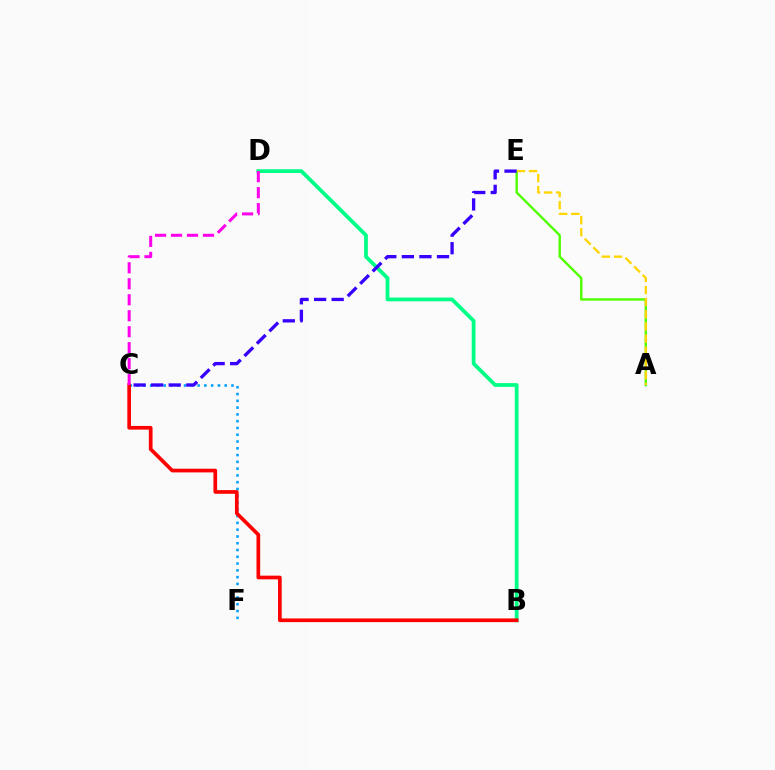{('A', 'E'): [{'color': '#4fff00', 'line_style': 'solid', 'thickness': 1.72}, {'color': '#ffd500', 'line_style': 'dashed', 'thickness': 1.65}], ('C', 'F'): [{'color': '#009eff', 'line_style': 'dotted', 'thickness': 1.84}], ('B', 'D'): [{'color': '#00ff86', 'line_style': 'solid', 'thickness': 2.71}], ('C', 'E'): [{'color': '#3700ff', 'line_style': 'dashed', 'thickness': 2.39}], ('B', 'C'): [{'color': '#ff0000', 'line_style': 'solid', 'thickness': 2.65}], ('C', 'D'): [{'color': '#ff00ed', 'line_style': 'dashed', 'thickness': 2.17}]}